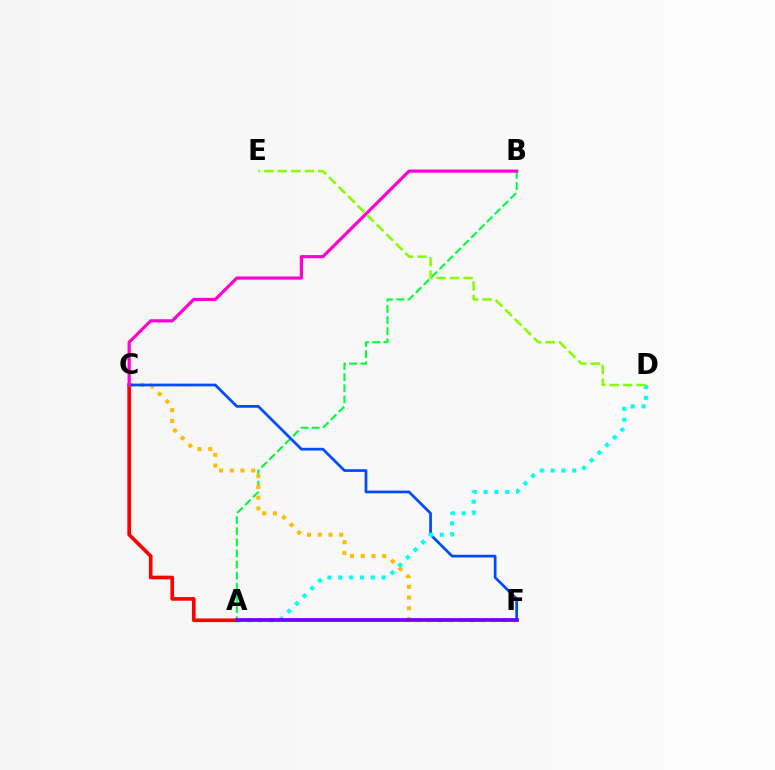{('A', 'B'): [{'color': '#00ff39', 'line_style': 'dashed', 'thickness': 1.51}], ('A', 'C'): [{'color': '#ff0000', 'line_style': 'solid', 'thickness': 2.63}], ('C', 'F'): [{'color': '#ffbd00', 'line_style': 'dotted', 'thickness': 2.92}, {'color': '#004bff', 'line_style': 'solid', 'thickness': 1.96}], ('A', 'D'): [{'color': '#00fff6', 'line_style': 'dotted', 'thickness': 2.94}], ('B', 'C'): [{'color': '#ff00cf', 'line_style': 'solid', 'thickness': 2.29}], ('A', 'F'): [{'color': '#7200ff', 'line_style': 'solid', 'thickness': 2.69}], ('D', 'E'): [{'color': '#84ff00', 'line_style': 'dashed', 'thickness': 1.83}]}